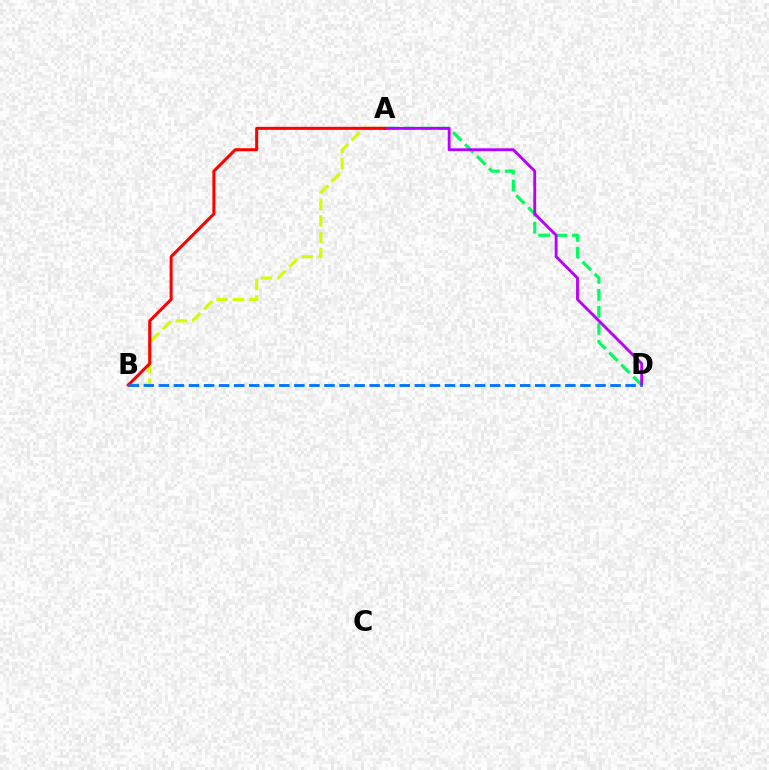{('A', 'D'): [{'color': '#00ff5c', 'line_style': 'dashed', 'thickness': 2.31}, {'color': '#b900ff', 'line_style': 'solid', 'thickness': 2.05}], ('A', 'B'): [{'color': '#d1ff00', 'line_style': 'dashed', 'thickness': 2.24}, {'color': '#ff0000', 'line_style': 'solid', 'thickness': 2.18}], ('B', 'D'): [{'color': '#0074ff', 'line_style': 'dashed', 'thickness': 2.05}]}